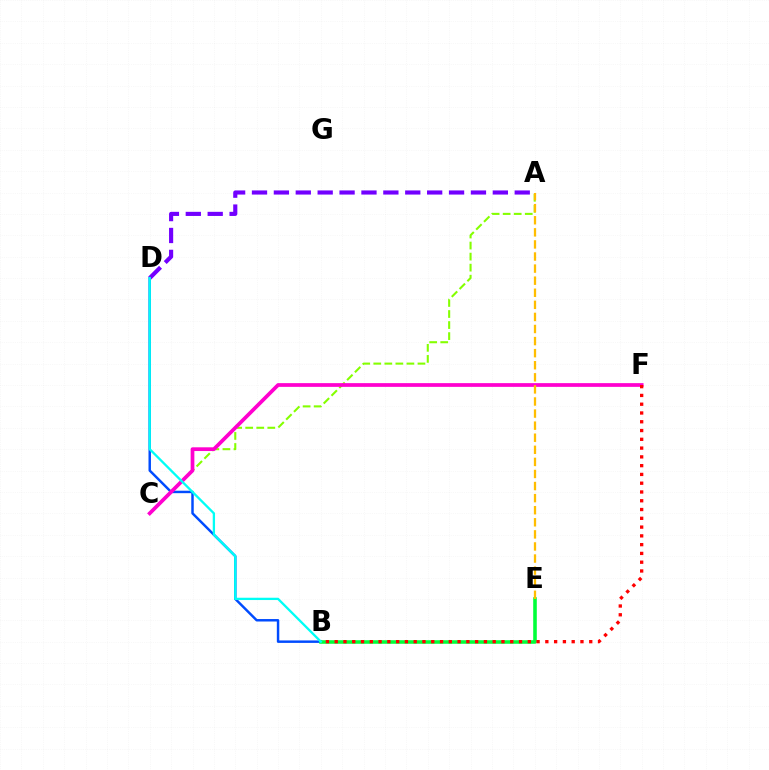{('A', 'C'): [{'color': '#84ff00', 'line_style': 'dashed', 'thickness': 1.5}], ('B', 'D'): [{'color': '#004bff', 'line_style': 'solid', 'thickness': 1.77}, {'color': '#00fff6', 'line_style': 'solid', 'thickness': 1.66}], ('C', 'F'): [{'color': '#ff00cf', 'line_style': 'solid', 'thickness': 2.68}], ('A', 'D'): [{'color': '#7200ff', 'line_style': 'dashed', 'thickness': 2.97}], ('B', 'E'): [{'color': '#00ff39', 'line_style': 'solid', 'thickness': 2.58}], ('A', 'E'): [{'color': '#ffbd00', 'line_style': 'dashed', 'thickness': 1.64}], ('B', 'F'): [{'color': '#ff0000', 'line_style': 'dotted', 'thickness': 2.38}]}